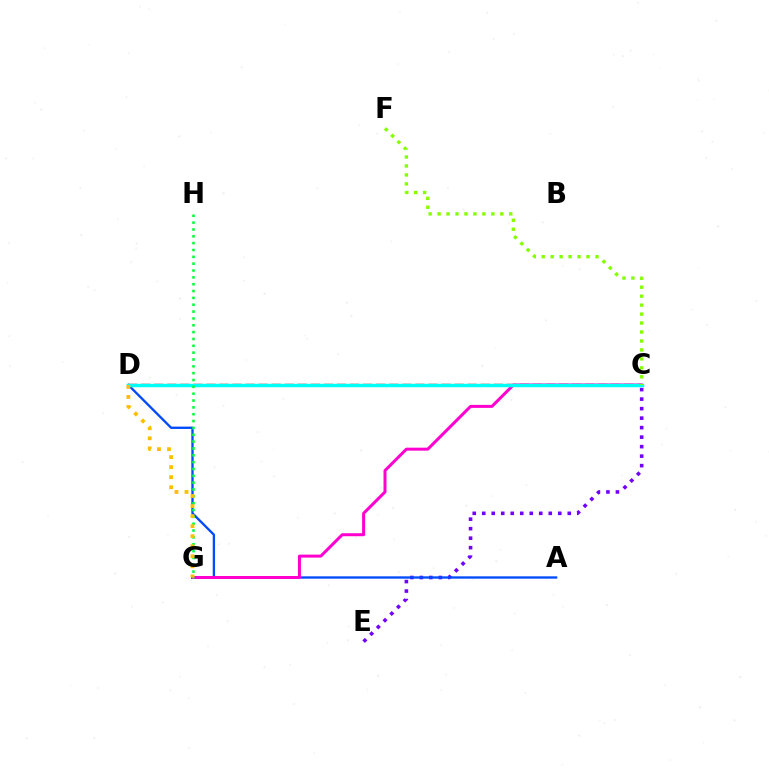{('C', 'D'): [{'color': '#ff0000', 'line_style': 'dashed', 'thickness': 1.77}, {'color': '#00fff6', 'line_style': 'solid', 'thickness': 2.48}], ('C', 'E'): [{'color': '#7200ff', 'line_style': 'dotted', 'thickness': 2.58}], ('A', 'D'): [{'color': '#004bff', 'line_style': 'solid', 'thickness': 1.68}], ('C', 'G'): [{'color': '#ff00cf', 'line_style': 'solid', 'thickness': 2.16}], ('G', 'H'): [{'color': '#00ff39', 'line_style': 'dotted', 'thickness': 1.86}], ('C', 'F'): [{'color': '#84ff00', 'line_style': 'dotted', 'thickness': 2.43}], ('D', 'G'): [{'color': '#ffbd00', 'line_style': 'dotted', 'thickness': 2.73}]}